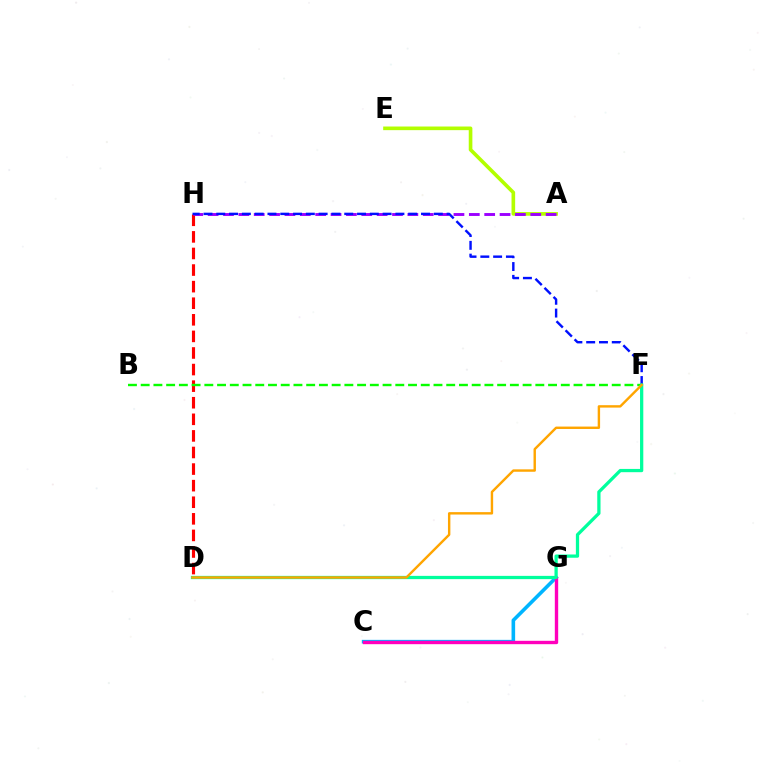{('D', 'H'): [{'color': '#ff0000', 'line_style': 'dashed', 'thickness': 2.25}], ('C', 'G'): [{'color': '#00b5ff', 'line_style': 'solid', 'thickness': 2.59}, {'color': '#ff00bd', 'line_style': 'solid', 'thickness': 2.42}], ('A', 'E'): [{'color': '#b3ff00', 'line_style': 'solid', 'thickness': 2.62}], ('A', 'H'): [{'color': '#9b00ff', 'line_style': 'dashed', 'thickness': 2.09}], ('F', 'H'): [{'color': '#0010ff', 'line_style': 'dashed', 'thickness': 1.74}], ('B', 'F'): [{'color': '#08ff00', 'line_style': 'dashed', 'thickness': 1.73}], ('D', 'F'): [{'color': '#00ff9d', 'line_style': 'solid', 'thickness': 2.35}, {'color': '#ffa500', 'line_style': 'solid', 'thickness': 1.74}]}